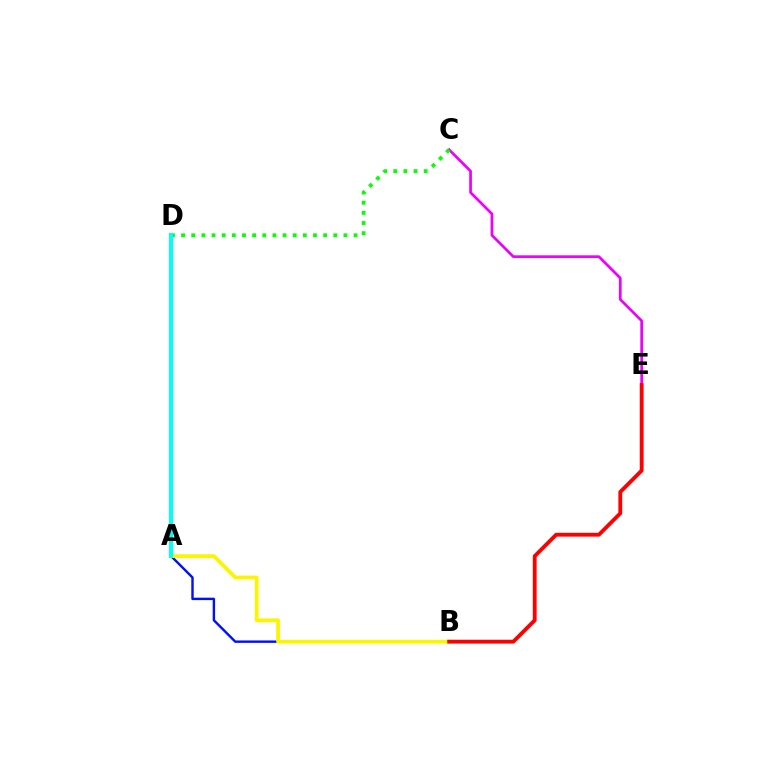{('A', 'B'): [{'color': '#0010ff', 'line_style': 'solid', 'thickness': 1.74}, {'color': '#fcf500', 'line_style': 'solid', 'thickness': 2.71}], ('C', 'E'): [{'color': '#ee00ff', 'line_style': 'solid', 'thickness': 1.95}], ('C', 'D'): [{'color': '#08ff00', 'line_style': 'dotted', 'thickness': 2.76}], ('B', 'E'): [{'color': '#ff0000', 'line_style': 'solid', 'thickness': 2.75}], ('A', 'D'): [{'color': '#00fff6', 'line_style': 'solid', 'thickness': 2.9}]}